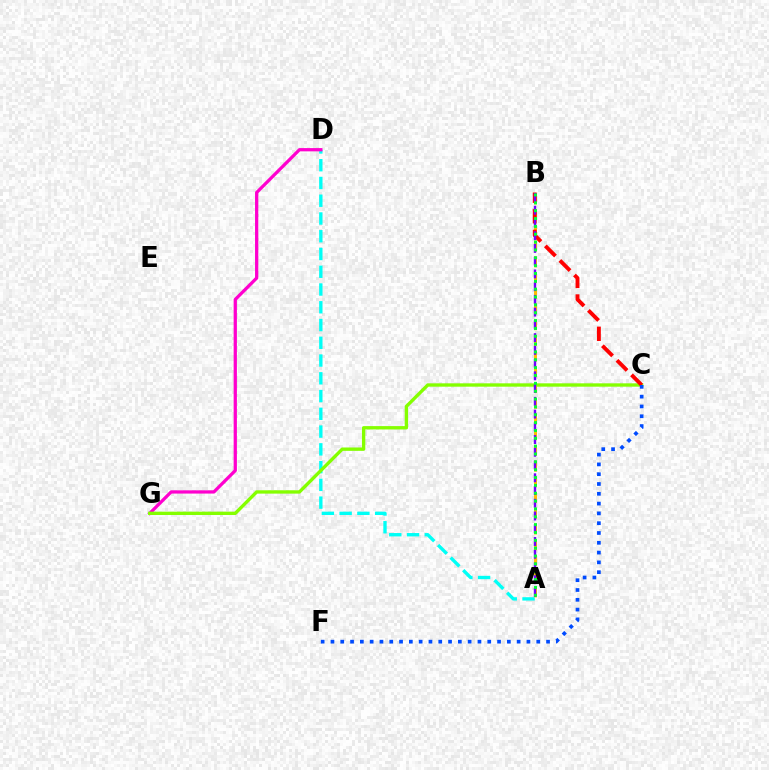{('A', 'D'): [{'color': '#00fff6', 'line_style': 'dashed', 'thickness': 2.41}], ('A', 'B'): [{'color': '#ffbd00', 'line_style': 'dashed', 'thickness': 2.13}, {'color': '#7200ff', 'line_style': 'dashed', 'thickness': 1.73}, {'color': '#00ff39', 'line_style': 'dotted', 'thickness': 2.13}], ('D', 'G'): [{'color': '#ff00cf', 'line_style': 'solid', 'thickness': 2.35}], ('C', 'G'): [{'color': '#84ff00', 'line_style': 'solid', 'thickness': 2.42}], ('B', 'C'): [{'color': '#ff0000', 'line_style': 'dashed', 'thickness': 2.8}], ('C', 'F'): [{'color': '#004bff', 'line_style': 'dotted', 'thickness': 2.66}]}